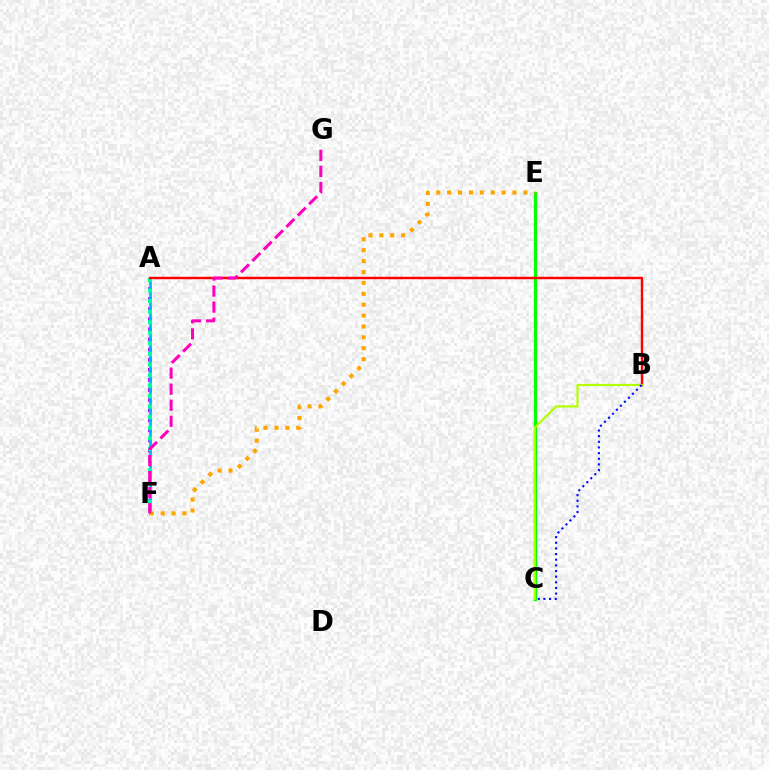{('C', 'E'): [{'color': '#08ff00', 'line_style': 'solid', 'thickness': 2.34}], ('A', 'F'): [{'color': '#9b00ff', 'line_style': 'dotted', 'thickness': 2.74}, {'color': '#00b5ff', 'line_style': 'solid', 'thickness': 1.95}, {'color': '#00ff9d', 'line_style': 'dotted', 'thickness': 2.87}], ('E', 'F'): [{'color': '#ffa500', 'line_style': 'dotted', 'thickness': 2.96}], ('A', 'B'): [{'color': '#ff0000', 'line_style': 'solid', 'thickness': 1.74}], ('F', 'G'): [{'color': '#ff00bd', 'line_style': 'dashed', 'thickness': 2.18}], ('B', 'C'): [{'color': '#b3ff00', 'line_style': 'solid', 'thickness': 1.57}, {'color': '#0010ff', 'line_style': 'dotted', 'thickness': 1.54}]}